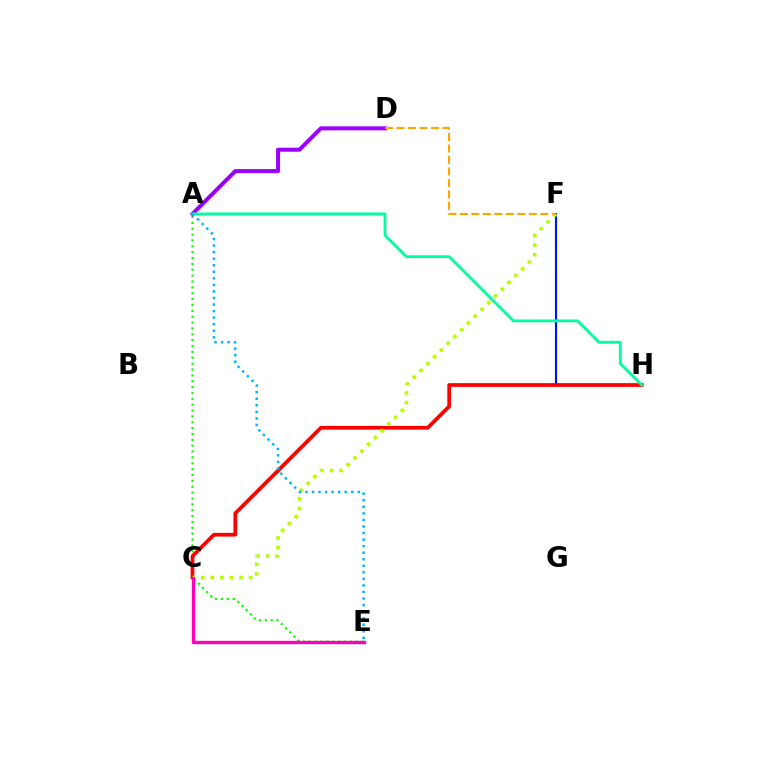{('A', 'E'): [{'color': '#08ff00', 'line_style': 'dotted', 'thickness': 1.59}, {'color': '#00b5ff', 'line_style': 'dotted', 'thickness': 1.78}], ('F', 'H'): [{'color': '#0010ff', 'line_style': 'solid', 'thickness': 1.54}], ('C', 'H'): [{'color': '#ff0000', 'line_style': 'solid', 'thickness': 2.68}], ('C', 'F'): [{'color': '#b3ff00', 'line_style': 'dotted', 'thickness': 2.6}], ('A', 'D'): [{'color': '#9b00ff', 'line_style': 'solid', 'thickness': 2.89}], ('A', 'H'): [{'color': '#00ff9d', 'line_style': 'solid', 'thickness': 2.02}], ('C', 'E'): [{'color': '#ff00bd', 'line_style': 'solid', 'thickness': 2.42}], ('D', 'F'): [{'color': '#ffa500', 'line_style': 'dashed', 'thickness': 1.56}]}